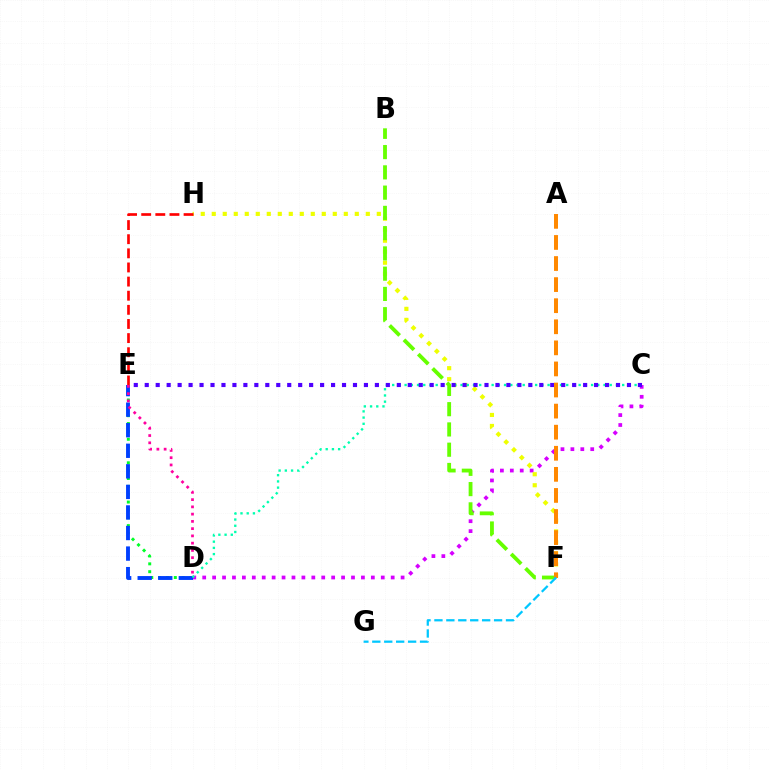{('D', 'E'): [{'color': '#00ff27', 'line_style': 'dotted', 'thickness': 2.13}, {'color': '#003fff', 'line_style': 'dashed', 'thickness': 2.79}, {'color': '#ff00a0', 'line_style': 'dotted', 'thickness': 1.97}], ('C', 'D'): [{'color': '#d600ff', 'line_style': 'dotted', 'thickness': 2.7}, {'color': '#00ffaf', 'line_style': 'dotted', 'thickness': 1.69}], ('F', 'H'): [{'color': '#eeff00', 'line_style': 'dotted', 'thickness': 2.99}], ('E', 'H'): [{'color': '#ff0000', 'line_style': 'dashed', 'thickness': 1.92}], ('B', 'F'): [{'color': '#66ff00', 'line_style': 'dashed', 'thickness': 2.75}], ('C', 'E'): [{'color': '#4f00ff', 'line_style': 'dotted', 'thickness': 2.98}], ('A', 'F'): [{'color': '#ff8800', 'line_style': 'dashed', 'thickness': 2.86}], ('F', 'G'): [{'color': '#00c7ff', 'line_style': 'dashed', 'thickness': 1.62}]}